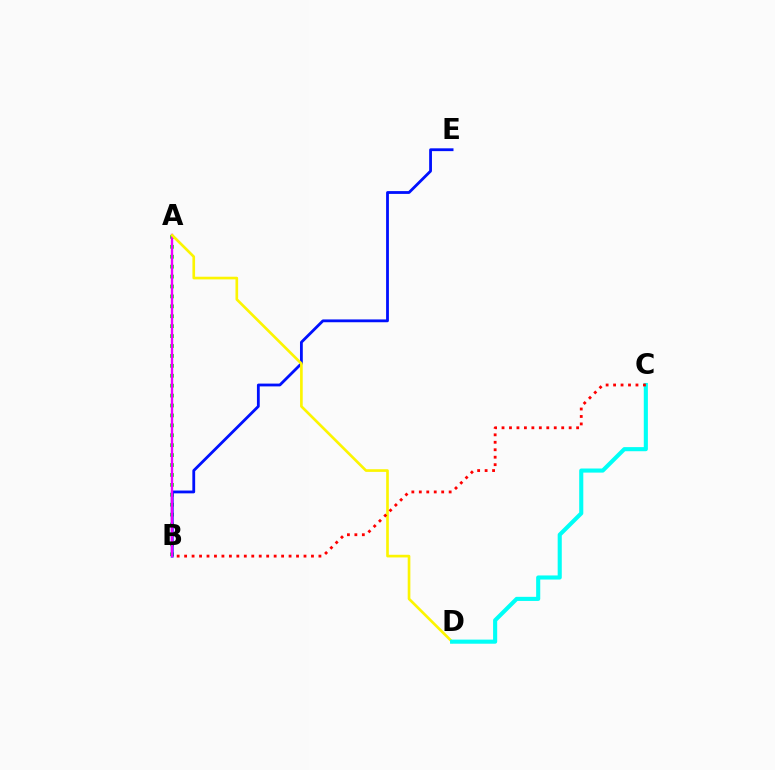{('A', 'B'): [{'color': '#08ff00', 'line_style': 'dotted', 'thickness': 2.7}, {'color': '#ee00ff', 'line_style': 'solid', 'thickness': 1.7}], ('B', 'E'): [{'color': '#0010ff', 'line_style': 'solid', 'thickness': 2.02}], ('A', 'D'): [{'color': '#fcf500', 'line_style': 'solid', 'thickness': 1.91}], ('C', 'D'): [{'color': '#00fff6', 'line_style': 'solid', 'thickness': 2.95}], ('B', 'C'): [{'color': '#ff0000', 'line_style': 'dotted', 'thickness': 2.03}]}